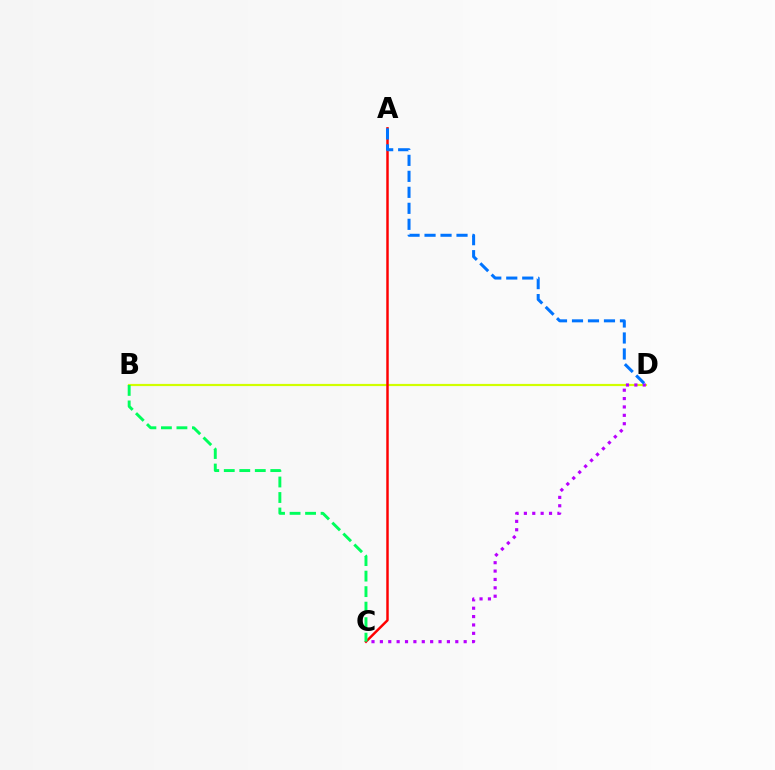{('B', 'D'): [{'color': '#d1ff00', 'line_style': 'solid', 'thickness': 1.58}], ('C', 'D'): [{'color': '#b900ff', 'line_style': 'dotted', 'thickness': 2.28}], ('A', 'C'): [{'color': '#ff0000', 'line_style': 'solid', 'thickness': 1.77}], ('A', 'D'): [{'color': '#0074ff', 'line_style': 'dashed', 'thickness': 2.17}], ('B', 'C'): [{'color': '#00ff5c', 'line_style': 'dashed', 'thickness': 2.11}]}